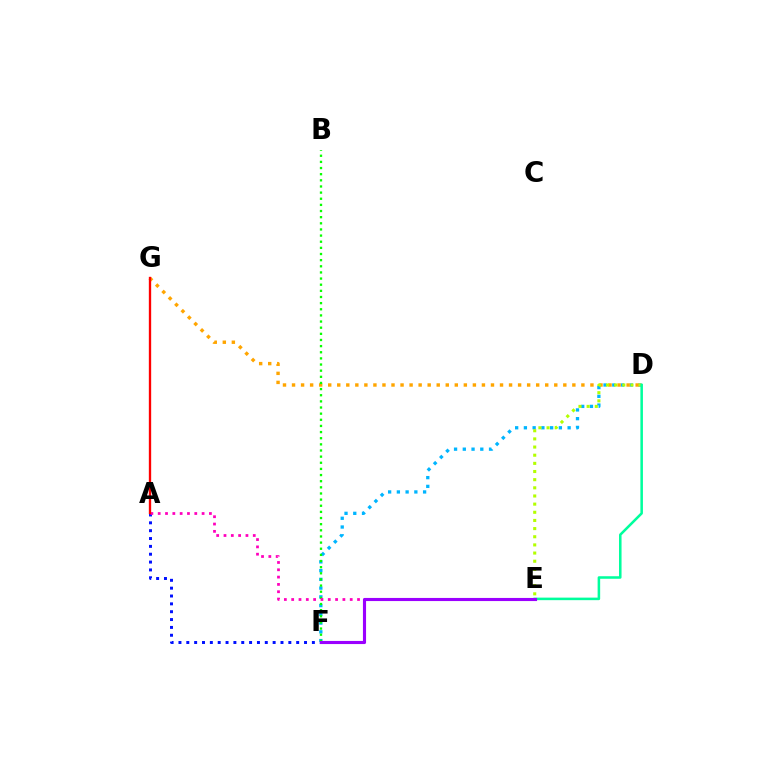{('D', 'F'): [{'color': '#00b5ff', 'line_style': 'dotted', 'thickness': 2.38}], ('D', 'G'): [{'color': '#ffa500', 'line_style': 'dotted', 'thickness': 2.46}], ('D', 'E'): [{'color': '#b3ff00', 'line_style': 'dotted', 'thickness': 2.22}, {'color': '#00ff9d', 'line_style': 'solid', 'thickness': 1.83}], ('B', 'F'): [{'color': '#08ff00', 'line_style': 'dotted', 'thickness': 1.67}], ('A', 'F'): [{'color': '#0010ff', 'line_style': 'dotted', 'thickness': 2.13}], ('A', 'E'): [{'color': '#ff00bd', 'line_style': 'dotted', 'thickness': 1.99}], ('E', 'F'): [{'color': '#9b00ff', 'line_style': 'solid', 'thickness': 2.25}], ('A', 'G'): [{'color': '#ff0000', 'line_style': 'solid', 'thickness': 1.68}]}